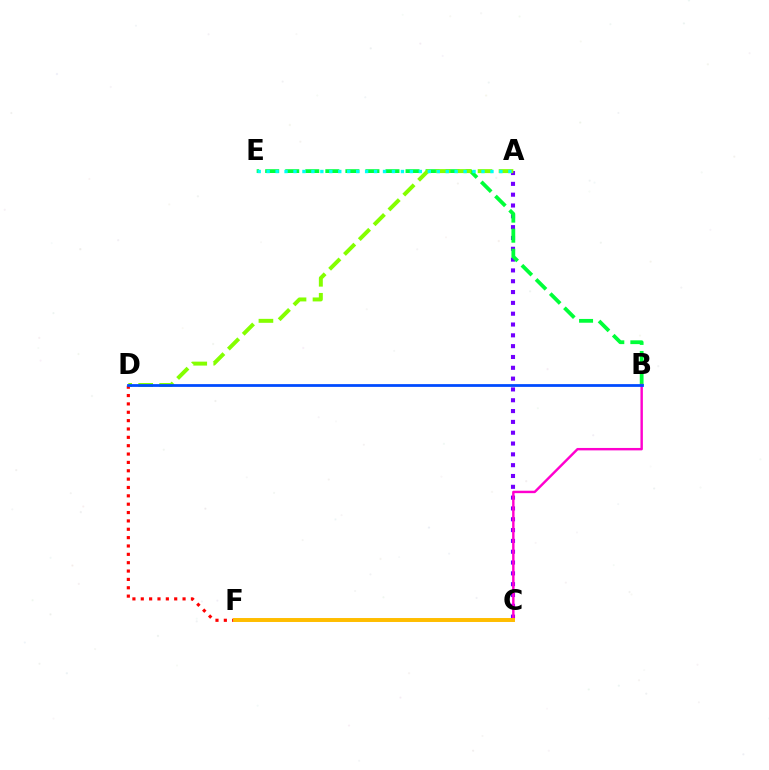{('A', 'C'): [{'color': '#7200ff', 'line_style': 'dotted', 'thickness': 2.94}], ('B', 'E'): [{'color': '#00ff39', 'line_style': 'dashed', 'thickness': 2.72}], ('B', 'C'): [{'color': '#ff00cf', 'line_style': 'solid', 'thickness': 1.75}], ('D', 'F'): [{'color': '#ff0000', 'line_style': 'dotted', 'thickness': 2.27}], ('A', 'D'): [{'color': '#84ff00', 'line_style': 'dashed', 'thickness': 2.85}], ('A', 'E'): [{'color': '#00fff6', 'line_style': 'dotted', 'thickness': 2.43}], ('B', 'D'): [{'color': '#004bff', 'line_style': 'solid', 'thickness': 2.0}], ('C', 'F'): [{'color': '#ffbd00', 'line_style': 'solid', 'thickness': 2.85}]}